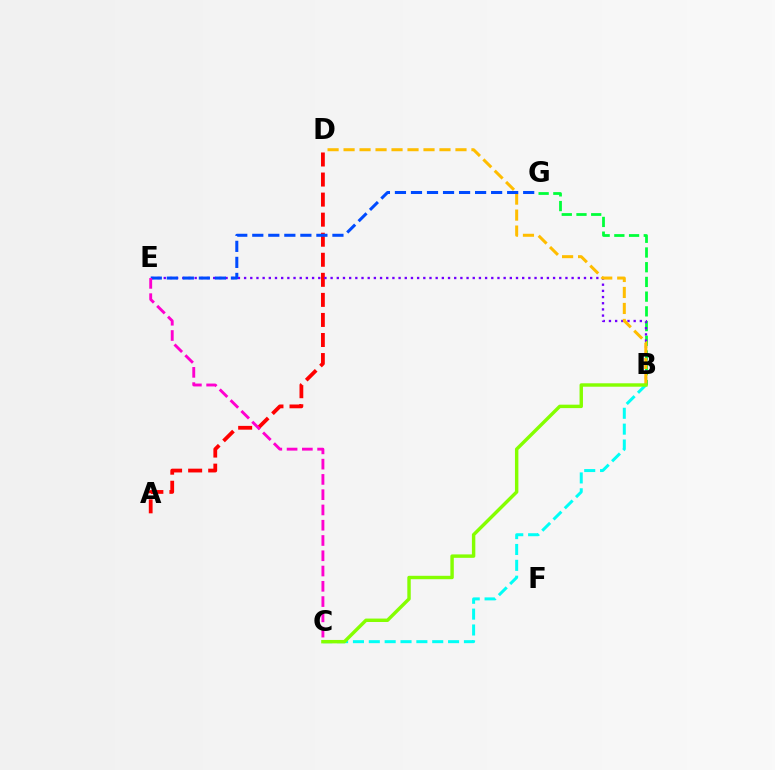{('A', 'D'): [{'color': '#ff0000', 'line_style': 'dashed', 'thickness': 2.72}], ('B', 'C'): [{'color': '#00fff6', 'line_style': 'dashed', 'thickness': 2.15}, {'color': '#84ff00', 'line_style': 'solid', 'thickness': 2.47}], ('B', 'G'): [{'color': '#00ff39', 'line_style': 'dashed', 'thickness': 2.0}], ('B', 'E'): [{'color': '#7200ff', 'line_style': 'dotted', 'thickness': 1.68}], ('B', 'D'): [{'color': '#ffbd00', 'line_style': 'dashed', 'thickness': 2.17}], ('E', 'G'): [{'color': '#004bff', 'line_style': 'dashed', 'thickness': 2.18}], ('C', 'E'): [{'color': '#ff00cf', 'line_style': 'dashed', 'thickness': 2.07}]}